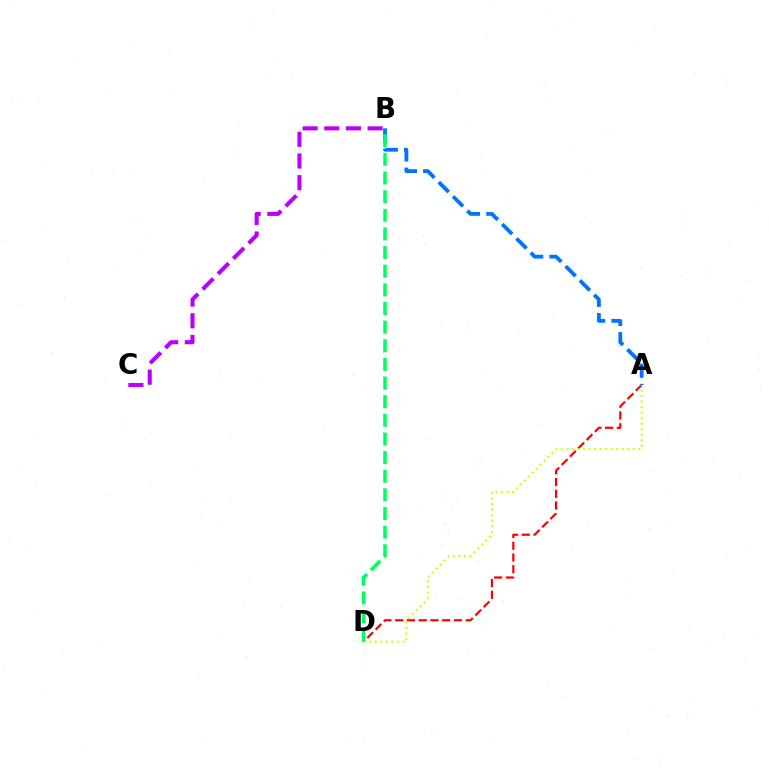{('A', 'D'): [{'color': '#ff0000', 'line_style': 'dashed', 'thickness': 1.6}, {'color': '#d1ff00', 'line_style': 'dotted', 'thickness': 1.51}], ('A', 'B'): [{'color': '#0074ff', 'line_style': 'dashed', 'thickness': 2.75}], ('B', 'C'): [{'color': '#b900ff', 'line_style': 'dashed', 'thickness': 2.94}], ('B', 'D'): [{'color': '#00ff5c', 'line_style': 'dashed', 'thickness': 2.53}]}